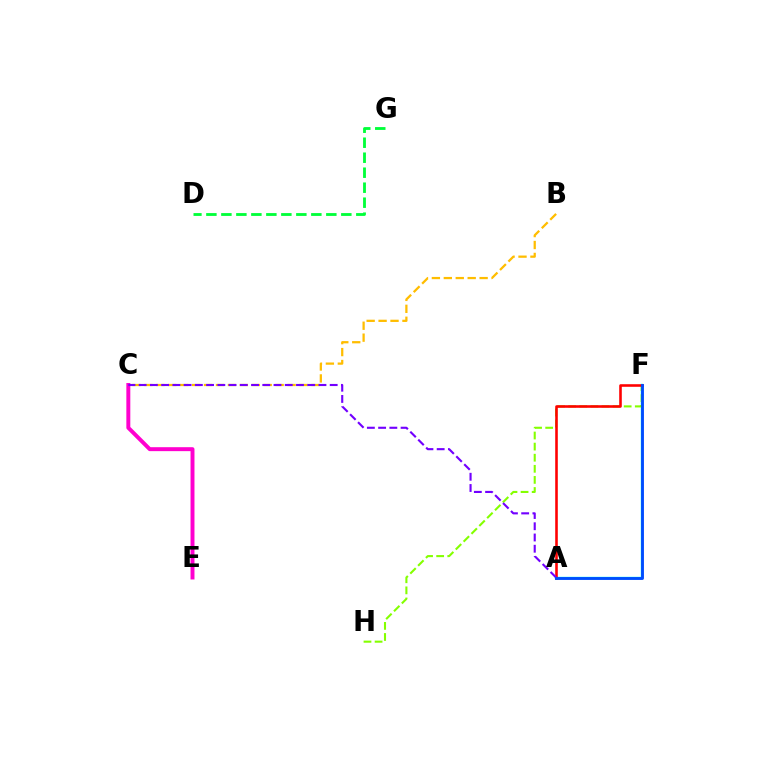{('B', 'C'): [{'color': '#ffbd00', 'line_style': 'dashed', 'thickness': 1.62}], ('C', 'E'): [{'color': '#ff00cf', 'line_style': 'solid', 'thickness': 2.85}], ('A', 'F'): [{'color': '#00fff6', 'line_style': 'solid', 'thickness': 1.72}, {'color': '#ff0000', 'line_style': 'solid', 'thickness': 1.86}, {'color': '#004bff', 'line_style': 'solid', 'thickness': 2.06}], ('F', 'H'): [{'color': '#84ff00', 'line_style': 'dashed', 'thickness': 1.51}], ('A', 'C'): [{'color': '#7200ff', 'line_style': 'dashed', 'thickness': 1.53}], ('D', 'G'): [{'color': '#00ff39', 'line_style': 'dashed', 'thickness': 2.04}]}